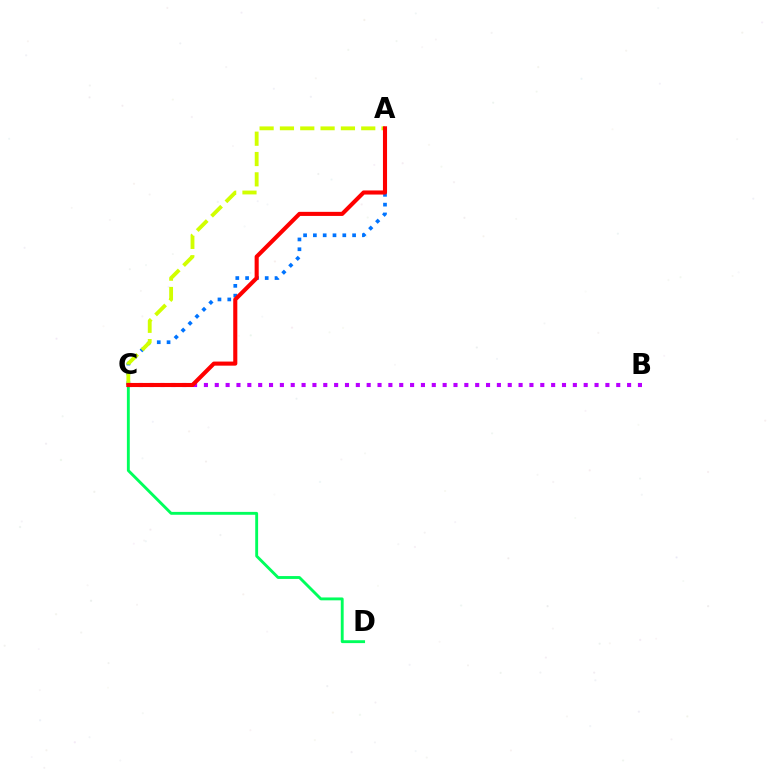{('C', 'D'): [{'color': '#00ff5c', 'line_style': 'solid', 'thickness': 2.07}], ('A', 'C'): [{'color': '#0074ff', 'line_style': 'dotted', 'thickness': 2.66}, {'color': '#d1ff00', 'line_style': 'dashed', 'thickness': 2.76}, {'color': '#ff0000', 'line_style': 'solid', 'thickness': 2.95}], ('B', 'C'): [{'color': '#b900ff', 'line_style': 'dotted', 'thickness': 2.95}]}